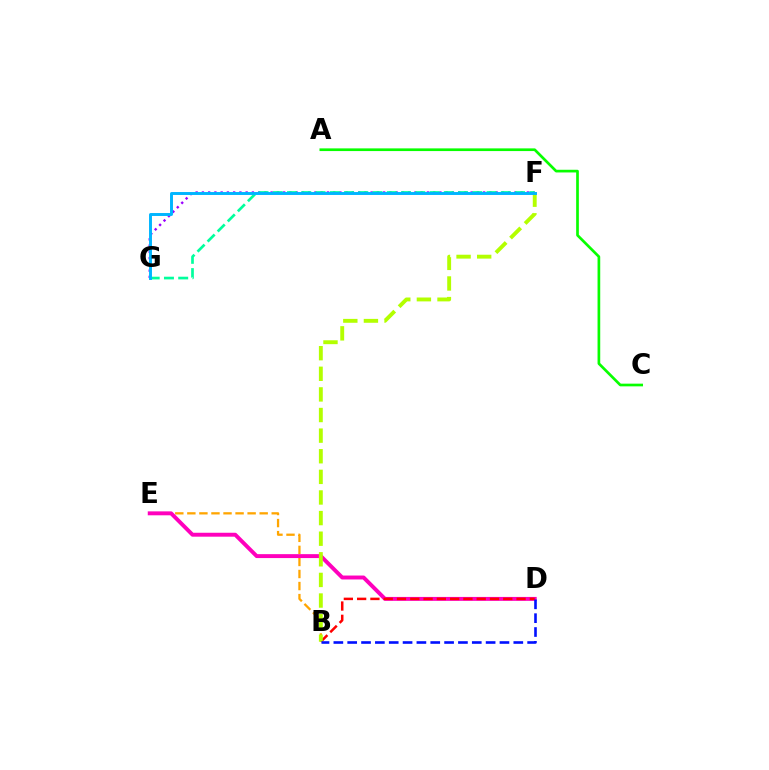{('F', 'G'): [{'color': '#9b00ff', 'line_style': 'dotted', 'thickness': 1.7}, {'color': '#00ff9d', 'line_style': 'dashed', 'thickness': 1.94}, {'color': '#00b5ff', 'line_style': 'solid', 'thickness': 2.12}], ('B', 'E'): [{'color': '#ffa500', 'line_style': 'dashed', 'thickness': 1.64}], ('D', 'E'): [{'color': '#ff00bd', 'line_style': 'solid', 'thickness': 2.83}], ('B', 'D'): [{'color': '#ff0000', 'line_style': 'dashed', 'thickness': 1.8}, {'color': '#0010ff', 'line_style': 'dashed', 'thickness': 1.88}], ('B', 'F'): [{'color': '#b3ff00', 'line_style': 'dashed', 'thickness': 2.8}], ('A', 'C'): [{'color': '#08ff00', 'line_style': 'solid', 'thickness': 1.93}]}